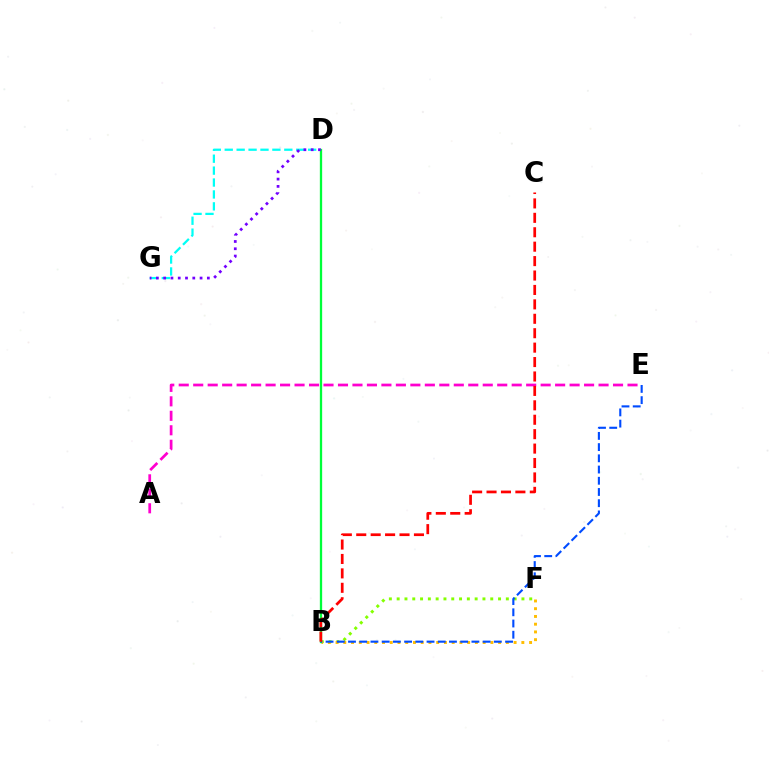{('B', 'F'): [{'color': '#84ff00', 'line_style': 'dotted', 'thickness': 2.12}, {'color': '#ffbd00', 'line_style': 'dotted', 'thickness': 2.1}], ('D', 'G'): [{'color': '#00fff6', 'line_style': 'dashed', 'thickness': 1.62}, {'color': '#7200ff', 'line_style': 'dotted', 'thickness': 1.98}], ('A', 'E'): [{'color': '#ff00cf', 'line_style': 'dashed', 'thickness': 1.97}], ('B', 'D'): [{'color': '#00ff39', 'line_style': 'solid', 'thickness': 1.66}], ('B', 'E'): [{'color': '#004bff', 'line_style': 'dashed', 'thickness': 1.52}], ('B', 'C'): [{'color': '#ff0000', 'line_style': 'dashed', 'thickness': 1.96}]}